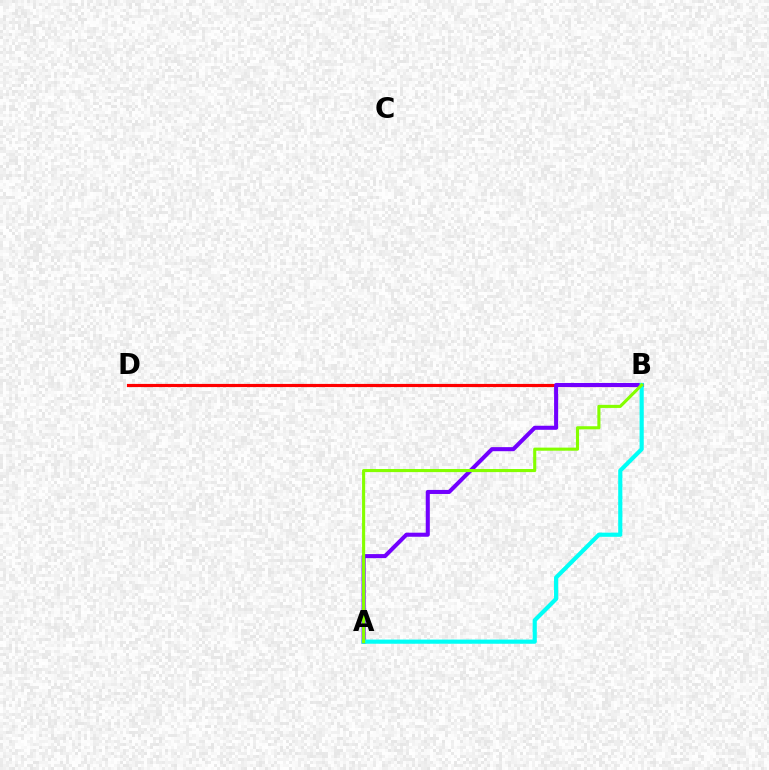{('B', 'D'): [{'color': '#ff0000', 'line_style': 'solid', 'thickness': 2.28}], ('A', 'B'): [{'color': '#7200ff', 'line_style': 'solid', 'thickness': 2.92}, {'color': '#00fff6', 'line_style': 'solid', 'thickness': 2.99}, {'color': '#84ff00', 'line_style': 'solid', 'thickness': 2.23}]}